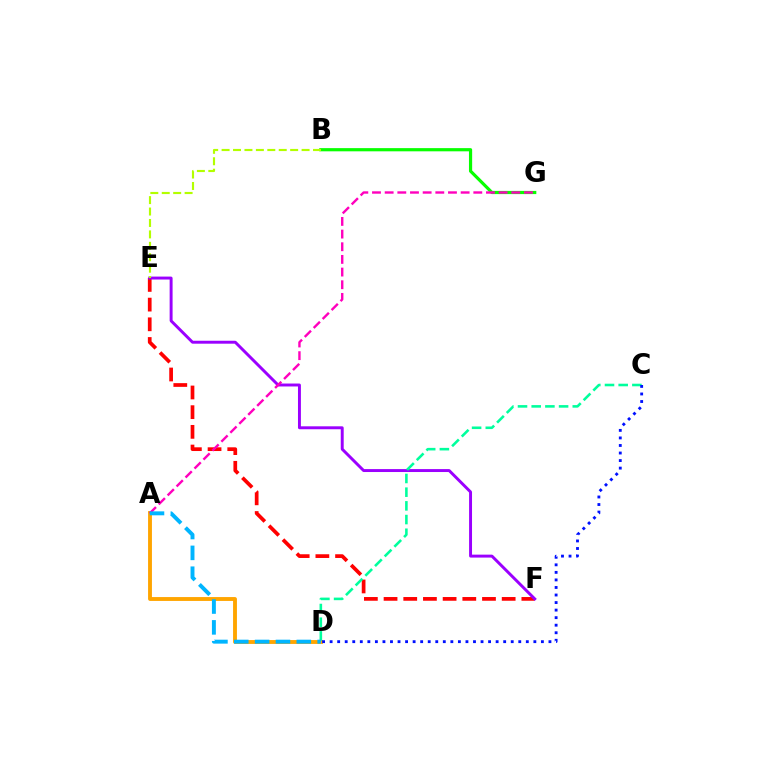{('A', 'D'): [{'color': '#ffa500', 'line_style': 'solid', 'thickness': 2.78}, {'color': '#00b5ff', 'line_style': 'dashed', 'thickness': 2.83}], ('B', 'G'): [{'color': '#08ff00', 'line_style': 'solid', 'thickness': 2.29}], ('E', 'F'): [{'color': '#ff0000', 'line_style': 'dashed', 'thickness': 2.67}, {'color': '#9b00ff', 'line_style': 'solid', 'thickness': 2.12}], ('C', 'D'): [{'color': '#00ff9d', 'line_style': 'dashed', 'thickness': 1.86}, {'color': '#0010ff', 'line_style': 'dotted', 'thickness': 2.05}], ('B', 'E'): [{'color': '#b3ff00', 'line_style': 'dashed', 'thickness': 1.55}], ('A', 'G'): [{'color': '#ff00bd', 'line_style': 'dashed', 'thickness': 1.72}]}